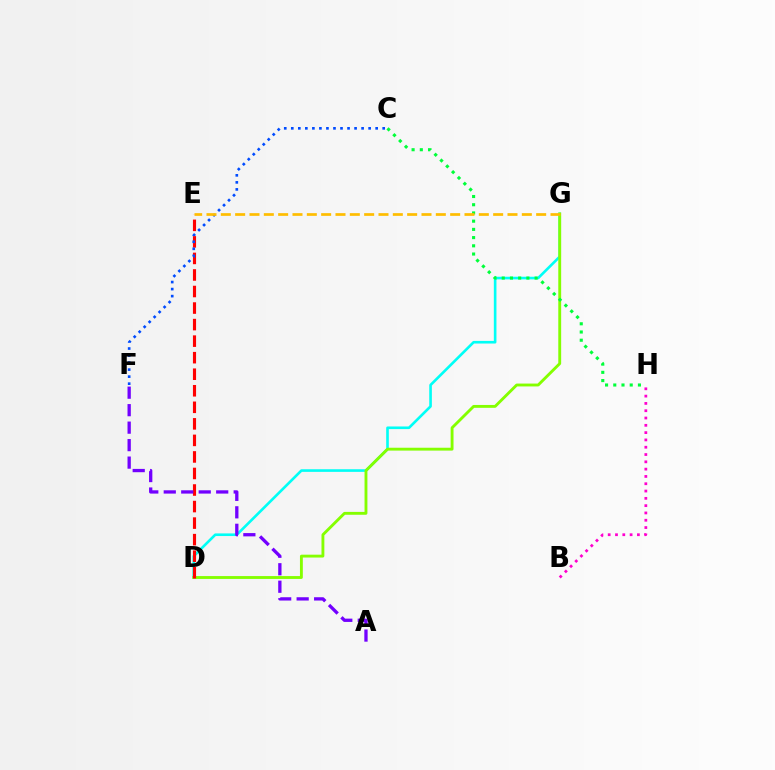{('D', 'G'): [{'color': '#00fff6', 'line_style': 'solid', 'thickness': 1.89}, {'color': '#84ff00', 'line_style': 'solid', 'thickness': 2.06}], ('C', 'H'): [{'color': '#00ff39', 'line_style': 'dotted', 'thickness': 2.23}], ('B', 'H'): [{'color': '#ff00cf', 'line_style': 'dotted', 'thickness': 1.98}], ('D', 'E'): [{'color': '#ff0000', 'line_style': 'dashed', 'thickness': 2.25}], ('A', 'F'): [{'color': '#7200ff', 'line_style': 'dashed', 'thickness': 2.37}], ('C', 'F'): [{'color': '#004bff', 'line_style': 'dotted', 'thickness': 1.91}], ('E', 'G'): [{'color': '#ffbd00', 'line_style': 'dashed', 'thickness': 1.95}]}